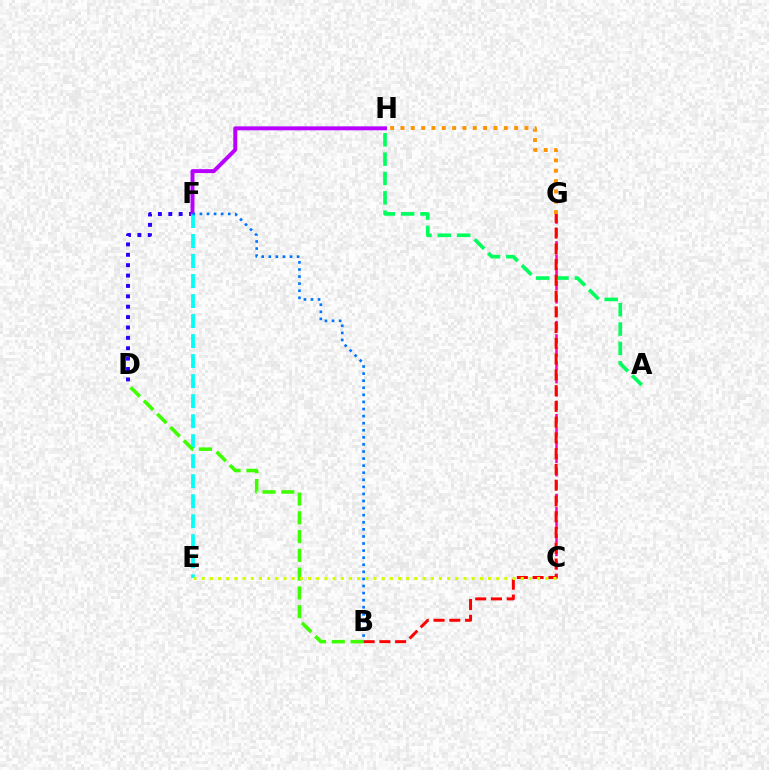{('D', 'F'): [{'color': '#2500ff', 'line_style': 'dotted', 'thickness': 2.82}], ('F', 'H'): [{'color': '#b900ff', 'line_style': 'solid', 'thickness': 2.85}], ('E', 'F'): [{'color': '#00fff6', 'line_style': 'dashed', 'thickness': 2.72}], ('B', 'D'): [{'color': '#3dff00', 'line_style': 'dashed', 'thickness': 2.55}], ('A', 'H'): [{'color': '#00ff5c', 'line_style': 'dashed', 'thickness': 2.63}], ('C', 'G'): [{'color': '#ff00ac', 'line_style': 'dashed', 'thickness': 1.81}], ('B', 'G'): [{'color': '#ff0000', 'line_style': 'dashed', 'thickness': 2.14}], ('B', 'F'): [{'color': '#0074ff', 'line_style': 'dotted', 'thickness': 1.92}], ('C', 'E'): [{'color': '#d1ff00', 'line_style': 'dotted', 'thickness': 2.22}], ('G', 'H'): [{'color': '#ff9400', 'line_style': 'dotted', 'thickness': 2.81}]}